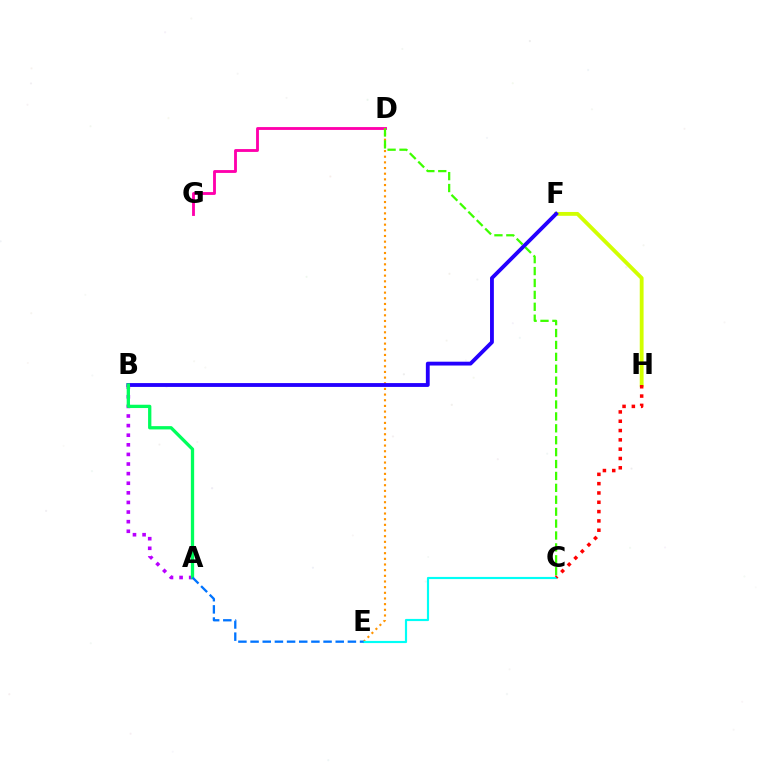{('D', 'G'): [{'color': '#ff00ac', 'line_style': 'solid', 'thickness': 2.05}], ('D', 'E'): [{'color': '#ff9400', 'line_style': 'dotted', 'thickness': 1.54}], ('C', 'E'): [{'color': '#00fff6', 'line_style': 'solid', 'thickness': 1.56}], ('F', 'H'): [{'color': '#d1ff00', 'line_style': 'solid', 'thickness': 2.76}], ('C', 'D'): [{'color': '#3dff00', 'line_style': 'dashed', 'thickness': 1.62}], ('B', 'F'): [{'color': '#2500ff', 'line_style': 'solid', 'thickness': 2.76}], ('A', 'B'): [{'color': '#b900ff', 'line_style': 'dotted', 'thickness': 2.61}, {'color': '#00ff5c', 'line_style': 'solid', 'thickness': 2.37}], ('A', 'E'): [{'color': '#0074ff', 'line_style': 'dashed', 'thickness': 1.65}], ('C', 'H'): [{'color': '#ff0000', 'line_style': 'dotted', 'thickness': 2.53}]}